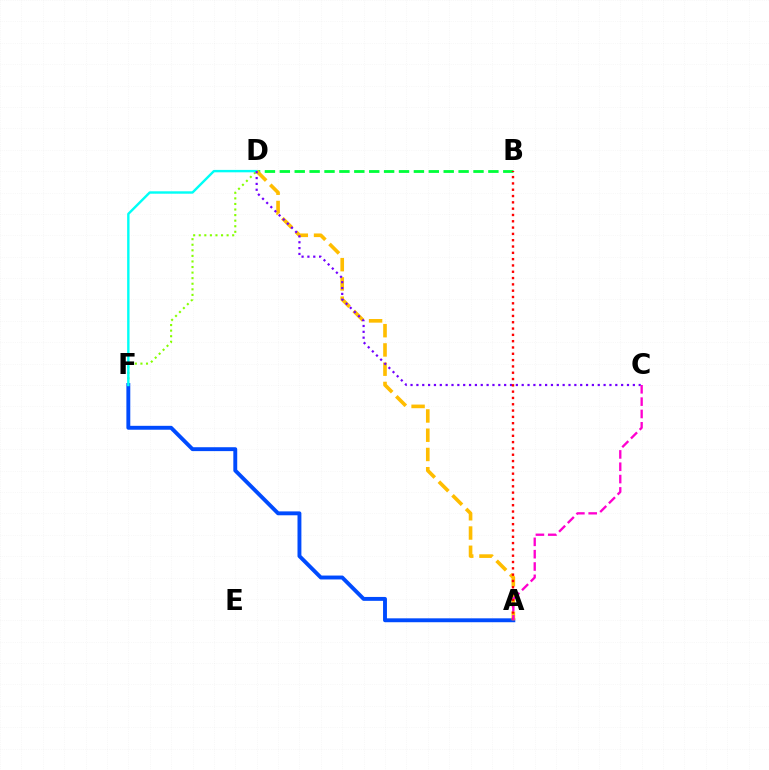{('D', 'F'): [{'color': '#84ff00', 'line_style': 'dotted', 'thickness': 1.51}, {'color': '#00fff6', 'line_style': 'solid', 'thickness': 1.73}], ('A', 'F'): [{'color': '#004bff', 'line_style': 'solid', 'thickness': 2.81}], ('B', 'D'): [{'color': '#00ff39', 'line_style': 'dashed', 'thickness': 2.02}], ('A', 'D'): [{'color': '#ffbd00', 'line_style': 'dashed', 'thickness': 2.62}], ('C', 'D'): [{'color': '#7200ff', 'line_style': 'dotted', 'thickness': 1.59}], ('A', 'B'): [{'color': '#ff0000', 'line_style': 'dotted', 'thickness': 1.71}], ('A', 'C'): [{'color': '#ff00cf', 'line_style': 'dashed', 'thickness': 1.67}]}